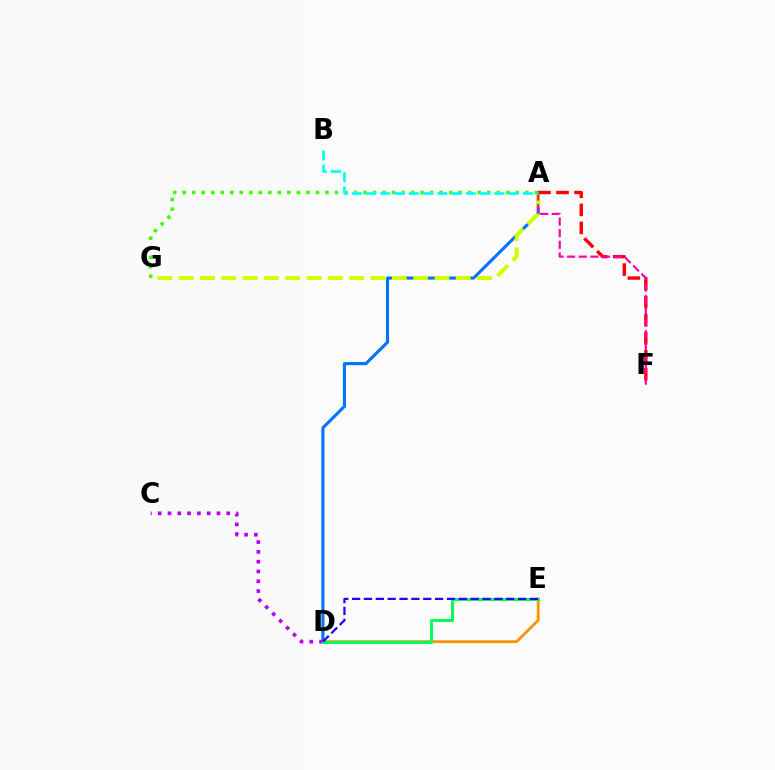{('D', 'E'): [{'color': '#ff9400', 'line_style': 'solid', 'thickness': 2.05}, {'color': '#00ff5c', 'line_style': 'solid', 'thickness': 2.15}, {'color': '#2500ff', 'line_style': 'dashed', 'thickness': 1.61}], ('A', 'D'): [{'color': '#0074ff', 'line_style': 'solid', 'thickness': 2.23}], ('A', 'G'): [{'color': '#d1ff00', 'line_style': 'dashed', 'thickness': 2.9}, {'color': '#3dff00', 'line_style': 'dotted', 'thickness': 2.59}], ('A', 'F'): [{'color': '#ff0000', 'line_style': 'dashed', 'thickness': 2.45}, {'color': '#ff00ac', 'line_style': 'dashed', 'thickness': 1.58}], ('C', 'D'): [{'color': '#b900ff', 'line_style': 'dotted', 'thickness': 2.66}], ('A', 'B'): [{'color': '#00fff6', 'line_style': 'dashed', 'thickness': 1.94}]}